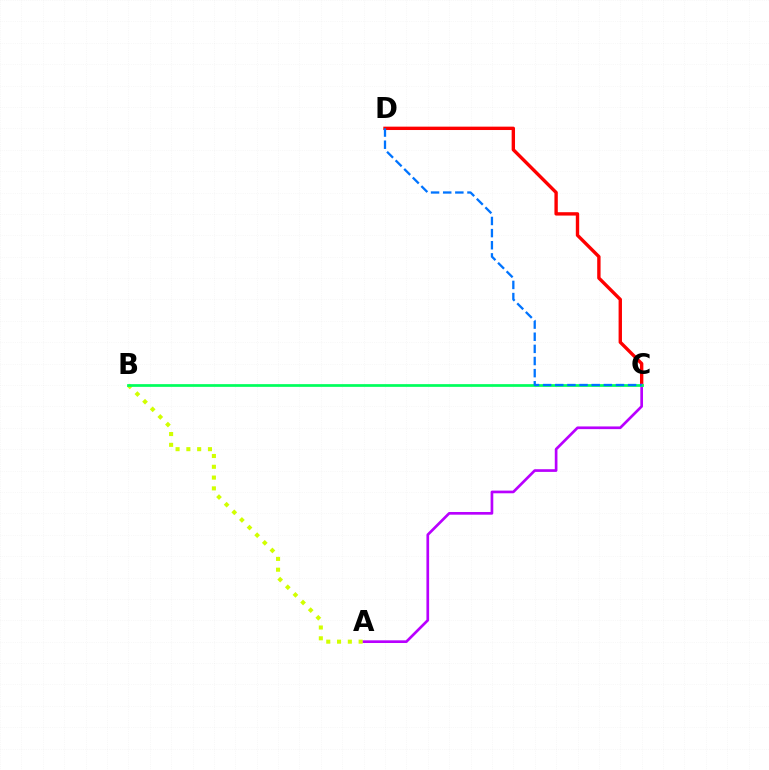{('C', 'D'): [{'color': '#ff0000', 'line_style': 'solid', 'thickness': 2.43}, {'color': '#0074ff', 'line_style': 'dashed', 'thickness': 1.65}], ('A', 'C'): [{'color': '#b900ff', 'line_style': 'solid', 'thickness': 1.93}], ('A', 'B'): [{'color': '#d1ff00', 'line_style': 'dotted', 'thickness': 2.93}], ('B', 'C'): [{'color': '#00ff5c', 'line_style': 'solid', 'thickness': 1.96}]}